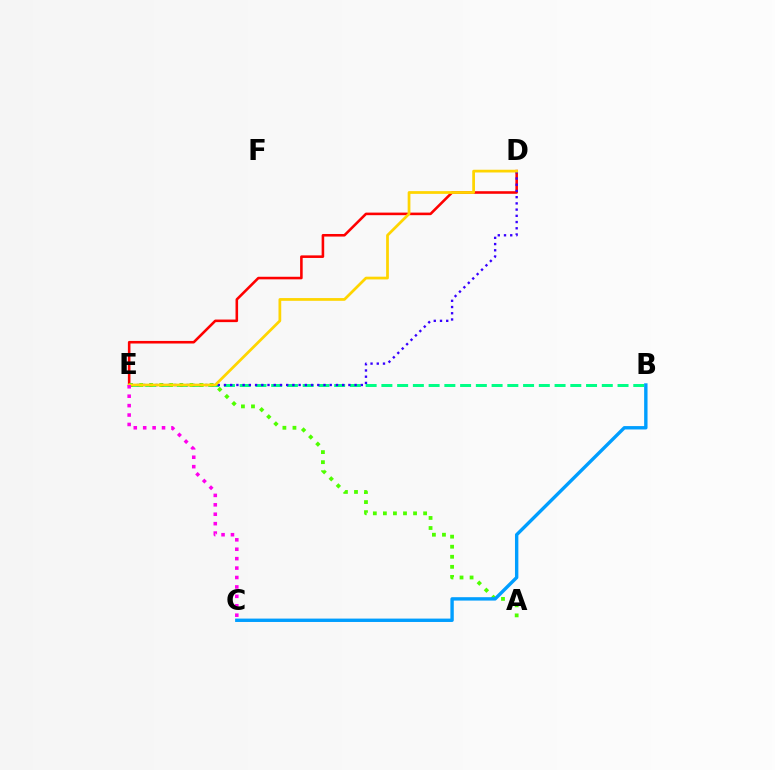{('B', 'E'): [{'color': '#00ff86', 'line_style': 'dashed', 'thickness': 2.14}], ('D', 'E'): [{'color': '#ff0000', 'line_style': 'solid', 'thickness': 1.85}, {'color': '#3700ff', 'line_style': 'dotted', 'thickness': 1.69}, {'color': '#ffd500', 'line_style': 'solid', 'thickness': 1.97}], ('A', 'E'): [{'color': '#4fff00', 'line_style': 'dotted', 'thickness': 2.73}], ('B', 'C'): [{'color': '#009eff', 'line_style': 'solid', 'thickness': 2.44}], ('C', 'E'): [{'color': '#ff00ed', 'line_style': 'dotted', 'thickness': 2.56}]}